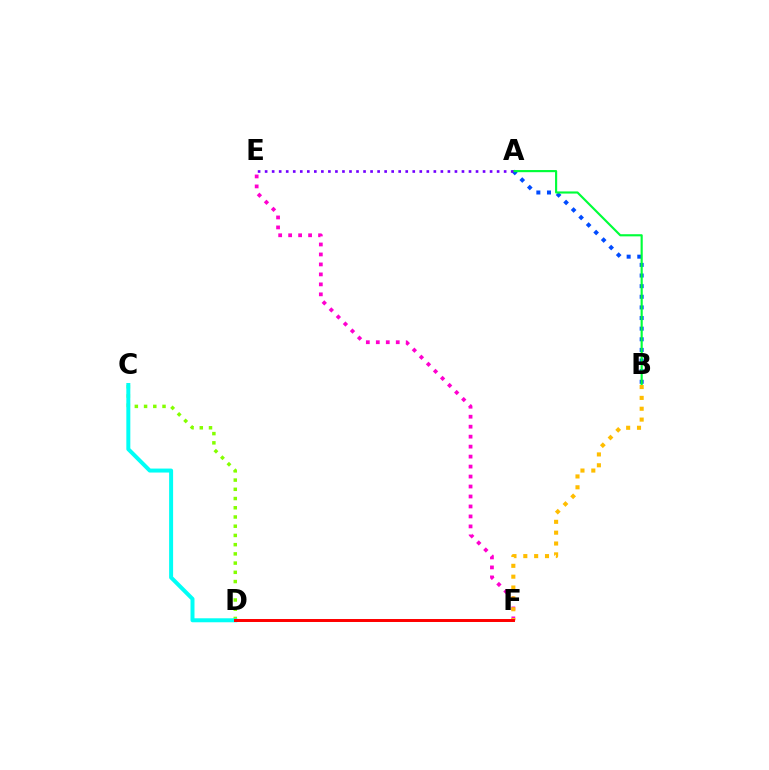{('E', 'F'): [{'color': '#ff00cf', 'line_style': 'dotted', 'thickness': 2.71}], ('C', 'D'): [{'color': '#84ff00', 'line_style': 'dotted', 'thickness': 2.51}, {'color': '#00fff6', 'line_style': 'solid', 'thickness': 2.87}], ('A', 'B'): [{'color': '#004bff', 'line_style': 'dotted', 'thickness': 2.89}, {'color': '#00ff39', 'line_style': 'solid', 'thickness': 1.55}], ('A', 'E'): [{'color': '#7200ff', 'line_style': 'dotted', 'thickness': 1.91}], ('B', 'F'): [{'color': '#ffbd00', 'line_style': 'dotted', 'thickness': 2.95}], ('D', 'F'): [{'color': '#ff0000', 'line_style': 'solid', 'thickness': 2.13}]}